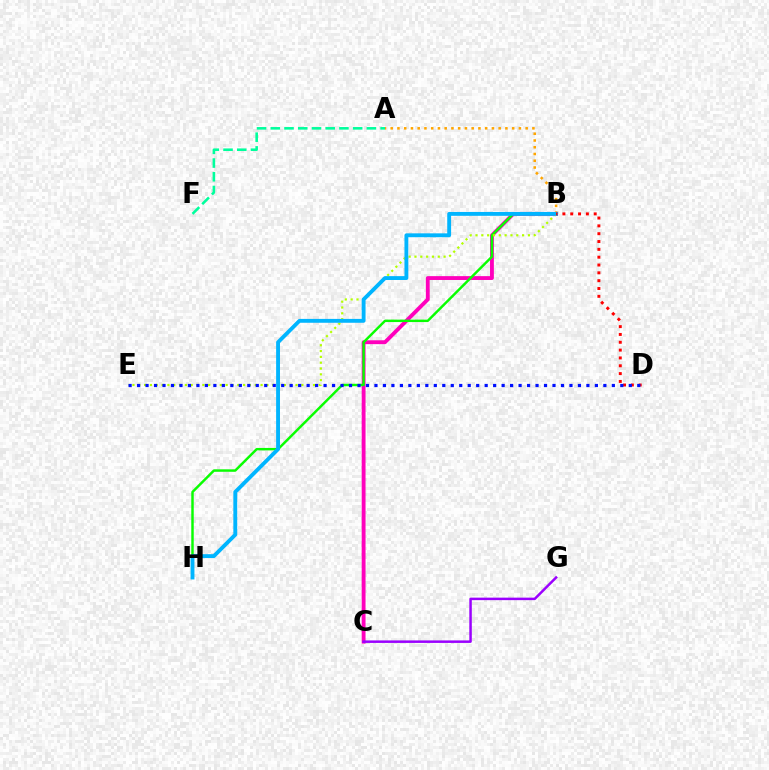{('B', 'C'): [{'color': '#ff00bd', 'line_style': 'solid', 'thickness': 2.77}], ('A', 'B'): [{'color': '#ffa500', 'line_style': 'dotted', 'thickness': 1.83}], ('C', 'G'): [{'color': '#9b00ff', 'line_style': 'solid', 'thickness': 1.8}], ('B', 'H'): [{'color': '#08ff00', 'line_style': 'solid', 'thickness': 1.77}, {'color': '#00b5ff', 'line_style': 'solid', 'thickness': 2.78}], ('A', 'F'): [{'color': '#00ff9d', 'line_style': 'dashed', 'thickness': 1.87}], ('B', 'E'): [{'color': '#b3ff00', 'line_style': 'dotted', 'thickness': 1.58}], ('B', 'D'): [{'color': '#ff0000', 'line_style': 'dotted', 'thickness': 2.13}], ('D', 'E'): [{'color': '#0010ff', 'line_style': 'dotted', 'thickness': 2.3}]}